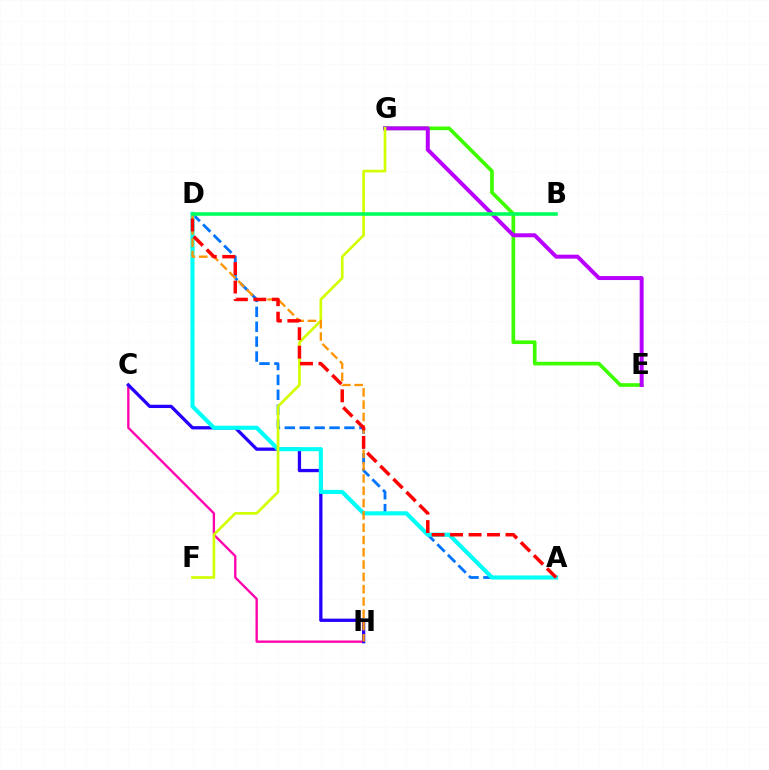{('C', 'H'): [{'color': '#ff00ac', 'line_style': 'solid', 'thickness': 1.68}, {'color': '#2500ff', 'line_style': 'solid', 'thickness': 2.36}], ('A', 'D'): [{'color': '#0074ff', 'line_style': 'dashed', 'thickness': 2.03}, {'color': '#00fff6', 'line_style': 'solid', 'thickness': 2.97}, {'color': '#ff0000', 'line_style': 'dashed', 'thickness': 2.51}], ('E', 'G'): [{'color': '#3dff00', 'line_style': 'solid', 'thickness': 2.64}, {'color': '#b900ff', 'line_style': 'solid', 'thickness': 2.86}], ('F', 'G'): [{'color': '#d1ff00', 'line_style': 'solid', 'thickness': 1.92}], ('D', 'H'): [{'color': '#ff9400', 'line_style': 'dashed', 'thickness': 1.67}], ('B', 'D'): [{'color': '#00ff5c', 'line_style': 'solid', 'thickness': 2.59}]}